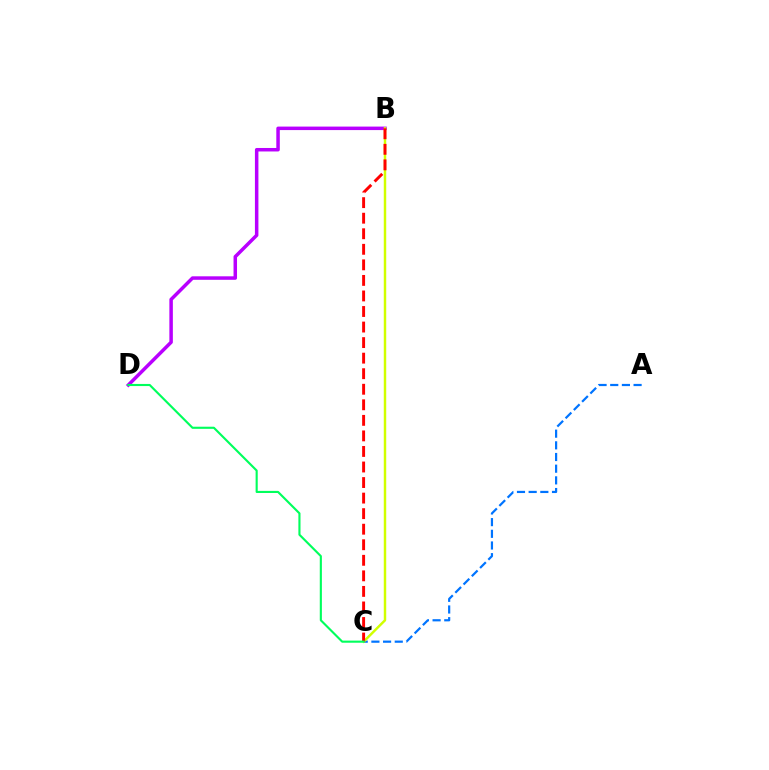{('A', 'C'): [{'color': '#0074ff', 'line_style': 'dashed', 'thickness': 1.59}], ('B', 'D'): [{'color': '#b900ff', 'line_style': 'solid', 'thickness': 2.52}], ('B', 'C'): [{'color': '#d1ff00', 'line_style': 'solid', 'thickness': 1.76}, {'color': '#ff0000', 'line_style': 'dashed', 'thickness': 2.11}], ('C', 'D'): [{'color': '#00ff5c', 'line_style': 'solid', 'thickness': 1.53}]}